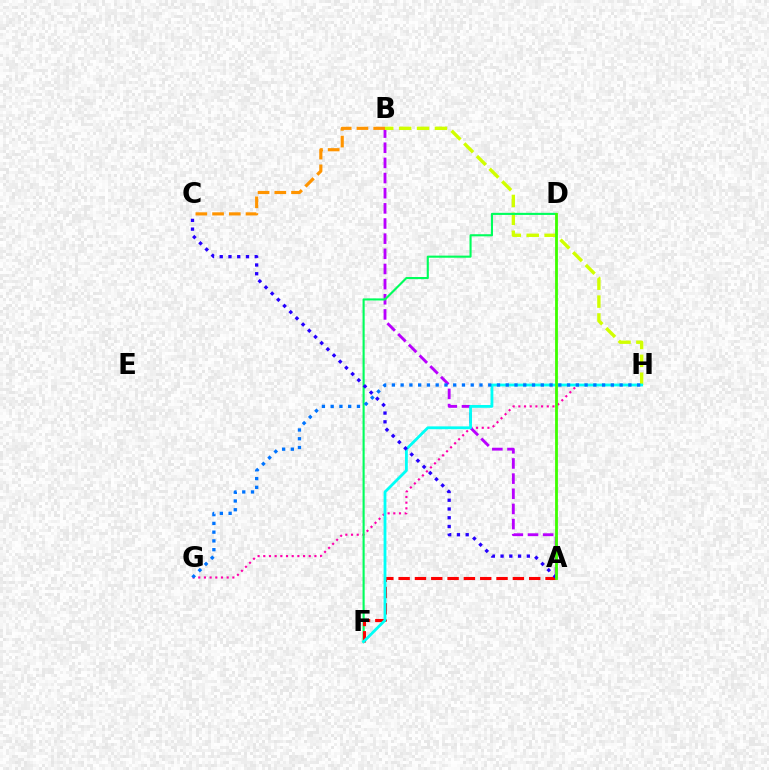{('G', 'H'): [{'color': '#ff00ac', 'line_style': 'dotted', 'thickness': 1.54}, {'color': '#0074ff', 'line_style': 'dotted', 'thickness': 2.38}], ('A', 'B'): [{'color': '#b900ff', 'line_style': 'dashed', 'thickness': 2.06}], ('B', 'H'): [{'color': '#d1ff00', 'line_style': 'dashed', 'thickness': 2.43}], ('D', 'F'): [{'color': '#00ff5c', 'line_style': 'solid', 'thickness': 1.52}], ('A', 'F'): [{'color': '#ff0000', 'line_style': 'dashed', 'thickness': 2.22}], ('F', 'H'): [{'color': '#00fff6', 'line_style': 'solid', 'thickness': 2.02}], ('A', 'C'): [{'color': '#2500ff', 'line_style': 'dotted', 'thickness': 2.38}], ('B', 'C'): [{'color': '#ff9400', 'line_style': 'dashed', 'thickness': 2.27}], ('A', 'D'): [{'color': '#3dff00', 'line_style': 'solid', 'thickness': 2.03}]}